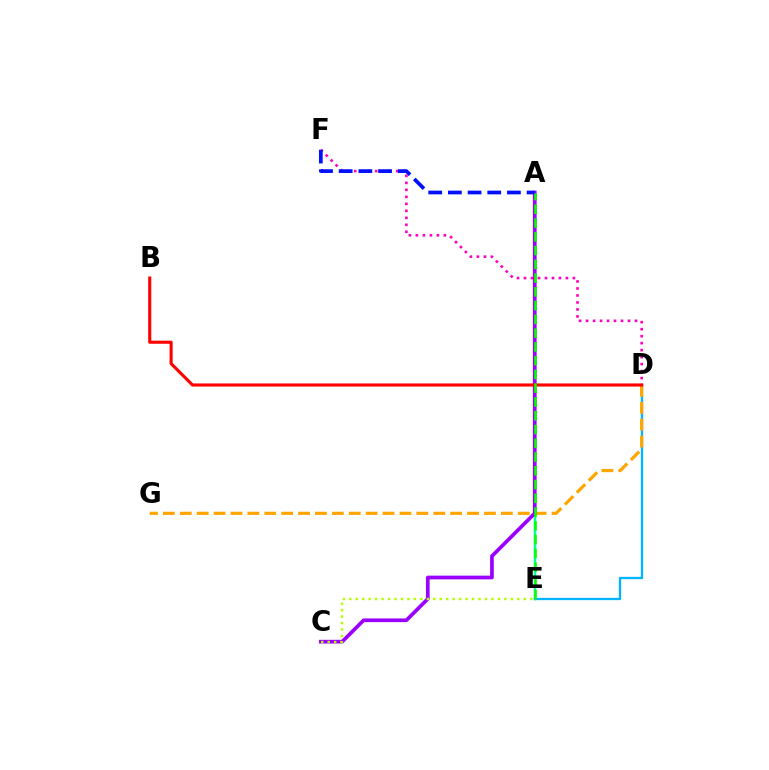{('A', 'E'): [{'color': '#00ff9d', 'line_style': 'solid', 'thickness': 1.79}, {'color': '#08ff00', 'line_style': 'dashed', 'thickness': 1.87}], ('D', 'E'): [{'color': '#00b5ff', 'line_style': 'solid', 'thickness': 1.66}], ('D', 'G'): [{'color': '#ffa500', 'line_style': 'dashed', 'thickness': 2.3}], ('A', 'C'): [{'color': '#9b00ff', 'line_style': 'solid', 'thickness': 2.67}], ('D', 'F'): [{'color': '#ff00bd', 'line_style': 'dotted', 'thickness': 1.9}], ('C', 'E'): [{'color': '#b3ff00', 'line_style': 'dotted', 'thickness': 1.76}], ('A', 'F'): [{'color': '#0010ff', 'line_style': 'dashed', 'thickness': 2.67}], ('B', 'D'): [{'color': '#ff0000', 'line_style': 'solid', 'thickness': 2.24}]}